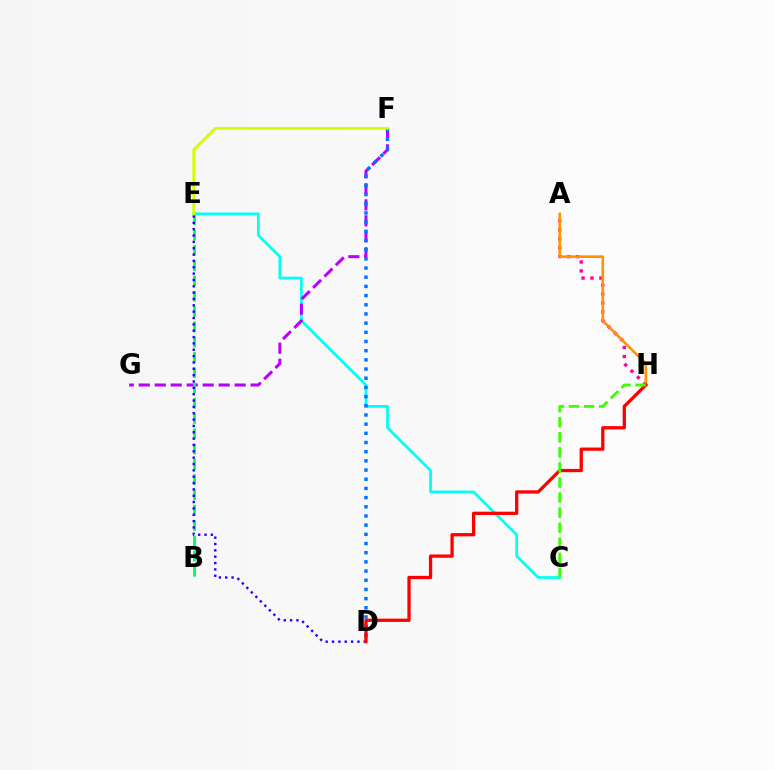{('C', 'E'): [{'color': '#00fff6', 'line_style': 'solid', 'thickness': 1.97}], ('F', 'G'): [{'color': '#b900ff', 'line_style': 'dashed', 'thickness': 2.17}], ('B', 'E'): [{'color': '#00ff5c', 'line_style': 'dashed', 'thickness': 2.08}], ('D', 'E'): [{'color': '#2500ff', 'line_style': 'dotted', 'thickness': 1.72}], ('D', 'F'): [{'color': '#0074ff', 'line_style': 'dotted', 'thickness': 2.5}], ('A', 'H'): [{'color': '#ff00ac', 'line_style': 'dotted', 'thickness': 2.43}, {'color': '#ff9400', 'line_style': 'solid', 'thickness': 1.91}], ('D', 'H'): [{'color': '#ff0000', 'line_style': 'solid', 'thickness': 2.36}], ('E', 'F'): [{'color': '#d1ff00', 'line_style': 'solid', 'thickness': 2.0}], ('C', 'H'): [{'color': '#3dff00', 'line_style': 'dashed', 'thickness': 2.05}]}